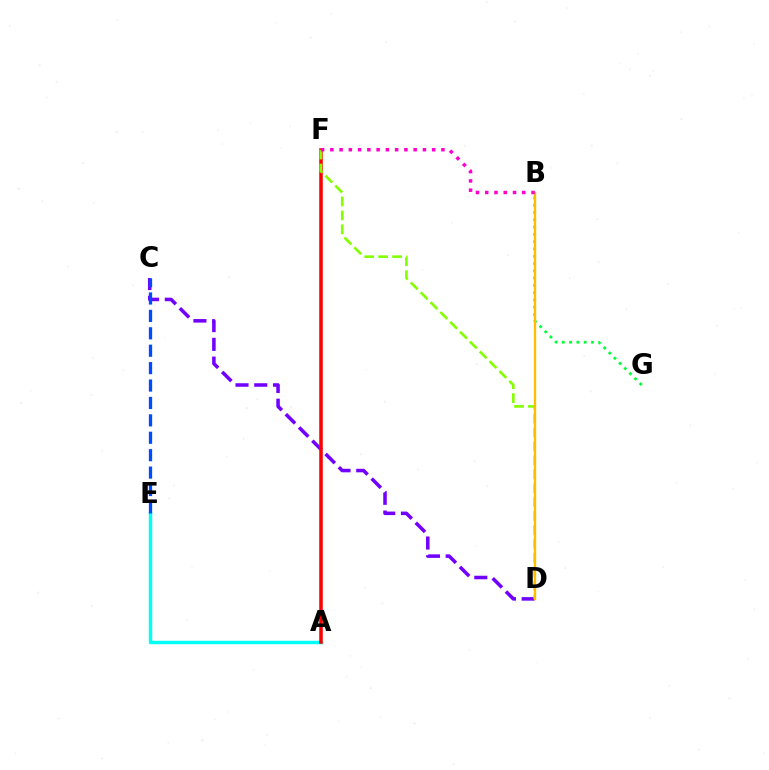{('C', 'D'): [{'color': '#7200ff', 'line_style': 'dashed', 'thickness': 2.55}], ('A', 'E'): [{'color': '#00fff6', 'line_style': 'solid', 'thickness': 2.48}], ('B', 'G'): [{'color': '#00ff39', 'line_style': 'dotted', 'thickness': 1.98}], ('A', 'F'): [{'color': '#ff0000', 'line_style': 'solid', 'thickness': 2.55}], ('D', 'F'): [{'color': '#84ff00', 'line_style': 'dashed', 'thickness': 1.89}], ('B', 'D'): [{'color': '#ffbd00', 'line_style': 'solid', 'thickness': 1.69}], ('C', 'E'): [{'color': '#004bff', 'line_style': 'dashed', 'thickness': 2.37}], ('B', 'F'): [{'color': '#ff00cf', 'line_style': 'dotted', 'thickness': 2.52}]}